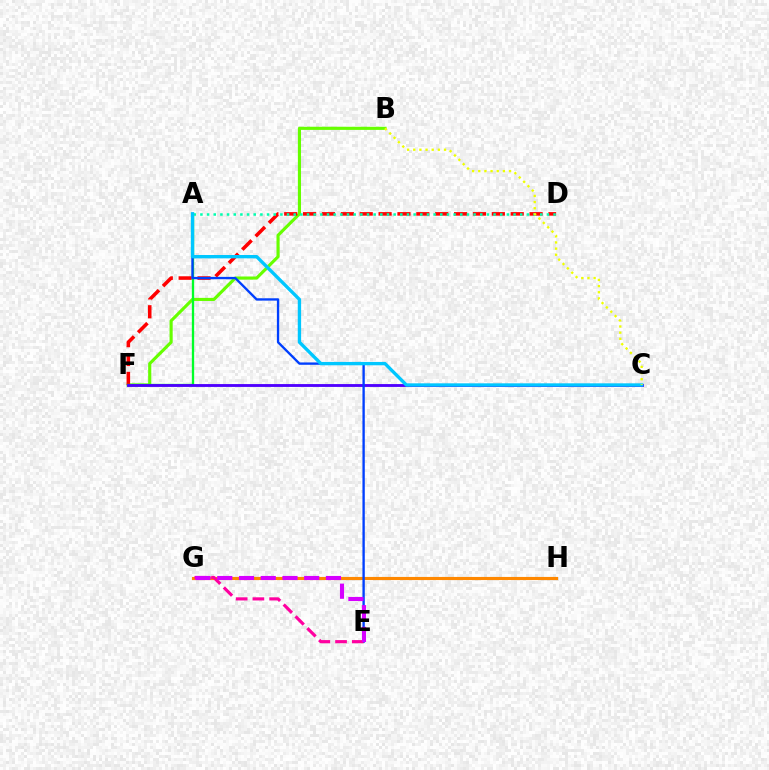{('B', 'F'): [{'color': '#66ff00', 'line_style': 'solid', 'thickness': 2.25}], ('D', 'F'): [{'color': '#ff0000', 'line_style': 'dashed', 'thickness': 2.56}], ('G', 'H'): [{'color': '#ff8800', 'line_style': 'solid', 'thickness': 2.26}], ('A', 'F'): [{'color': '#00ff27', 'line_style': 'solid', 'thickness': 1.67}], ('C', 'F'): [{'color': '#4f00ff', 'line_style': 'solid', 'thickness': 2.05}], ('A', 'E'): [{'color': '#003fff', 'line_style': 'solid', 'thickness': 1.69}], ('E', 'G'): [{'color': '#ff00a0', 'line_style': 'dashed', 'thickness': 2.27}, {'color': '#d600ff', 'line_style': 'dashed', 'thickness': 2.95}], ('A', 'D'): [{'color': '#00ffaf', 'line_style': 'dotted', 'thickness': 1.81}], ('A', 'C'): [{'color': '#00c7ff', 'line_style': 'solid', 'thickness': 2.41}], ('B', 'C'): [{'color': '#eeff00', 'line_style': 'dotted', 'thickness': 1.67}]}